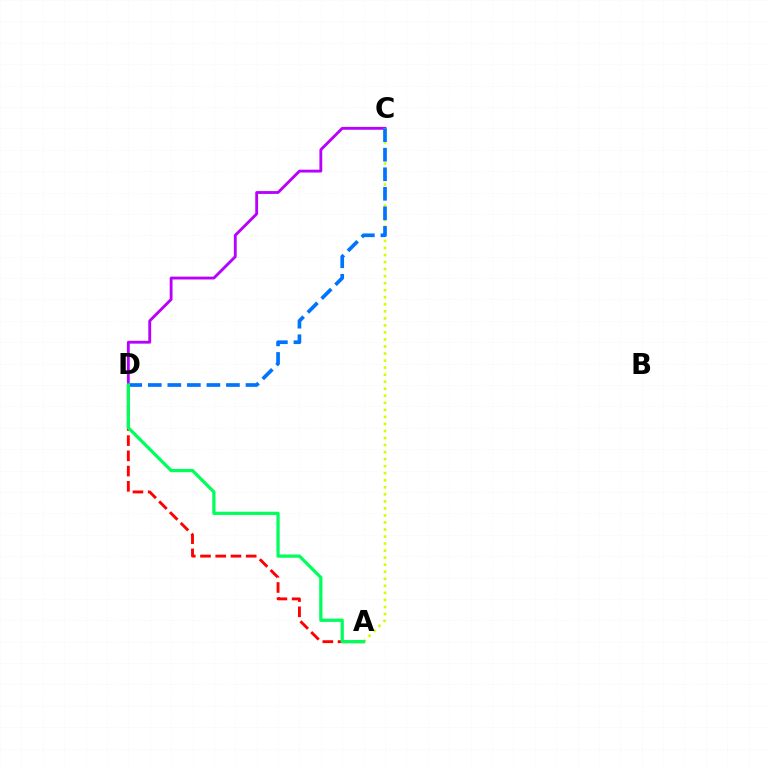{('C', 'D'): [{'color': '#b900ff', 'line_style': 'solid', 'thickness': 2.05}, {'color': '#0074ff', 'line_style': 'dashed', 'thickness': 2.65}], ('A', 'C'): [{'color': '#d1ff00', 'line_style': 'dotted', 'thickness': 1.91}], ('A', 'D'): [{'color': '#ff0000', 'line_style': 'dashed', 'thickness': 2.07}, {'color': '#00ff5c', 'line_style': 'solid', 'thickness': 2.34}]}